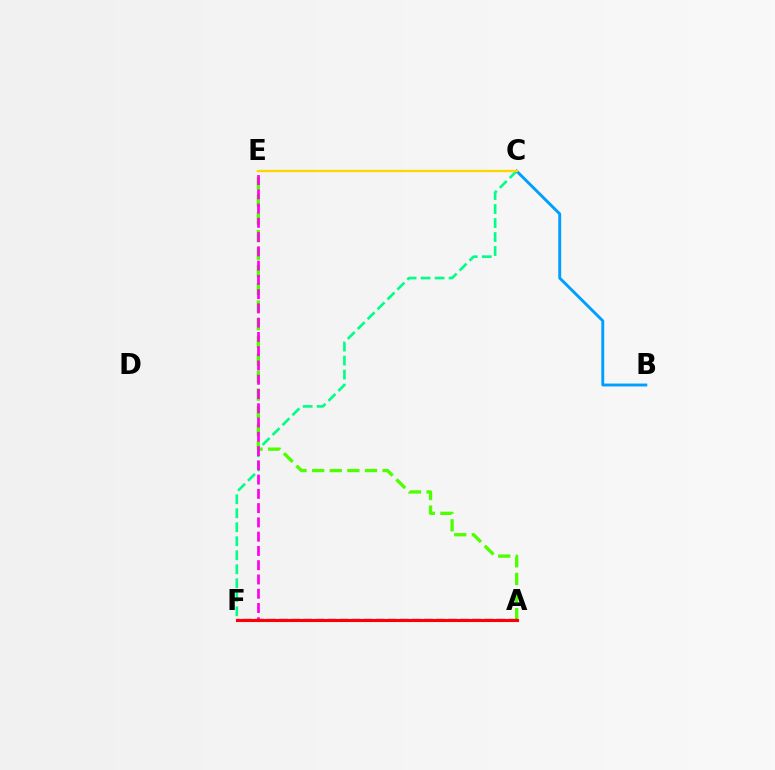{('C', 'F'): [{'color': '#00ff86', 'line_style': 'dashed', 'thickness': 1.9}], ('A', 'E'): [{'color': '#4fff00', 'line_style': 'dashed', 'thickness': 2.39}], ('B', 'C'): [{'color': '#009eff', 'line_style': 'solid', 'thickness': 2.09}], ('C', 'E'): [{'color': '#ffd500', 'line_style': 'solid', 'thickness': 1.64}], ('E', 'F'): [{'color': '#ff00ed', 'line_style': 'dashed', 'thickness': 1.94}], ('A', 'F'): [{'color': '#3700ff', 'line_style': 'dashed', 'thickness': 1.64}, {'color': '#ff0000', 'line_style': 'solid', 'thickness': 2.24}]}